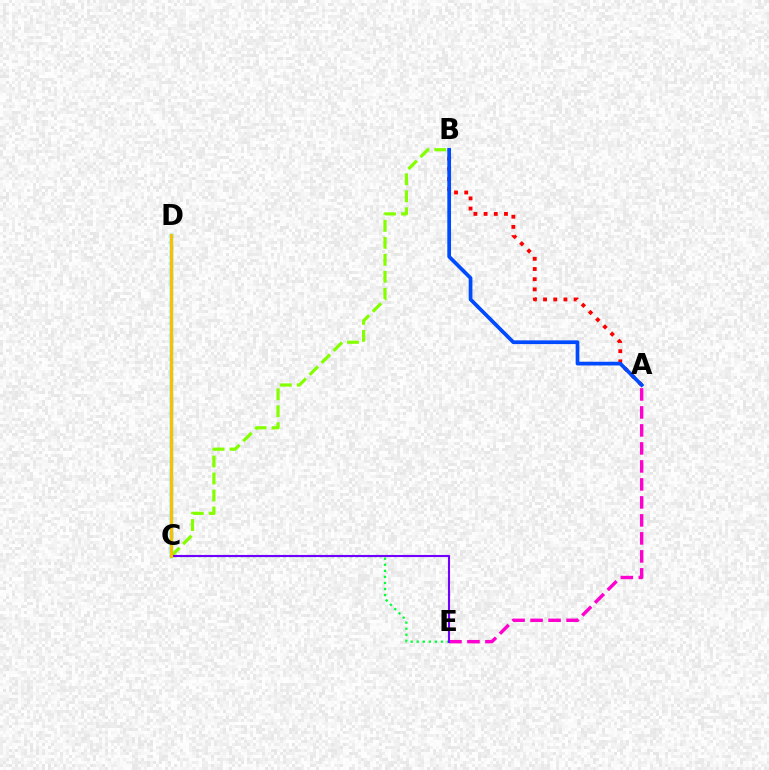{('C', 'D'): [{'color': '#00fff6', 'line_style': 'solid', 'thickness': 2.51}, {'color': '#ffbd00', 'line_style': 'solid', 'thickness': 2.27}], ('B', 'C'): [{'color': '#84ff00', 'line_style': 'dashed', 'thickness': 2.31}], ('A', 'B'): [{'color': '#ff0000', 'line_style': 'dotted', 'thickness': 2.77}, {'color': '#004bff', 'line_style': 'solid', 'thickness': 2.68}], ('C', 'E'): [{'color': '#00ff39', 'line_style': 'dotted', 'thickness': 1.65}, {'color': '#7200ff', 'line_style': 'solid', 'thickness': 1.52}], ('A', 'E'): [{'color': '#ff00cf', 'line_style': 'dashed', 'thickness': 2.44}]}